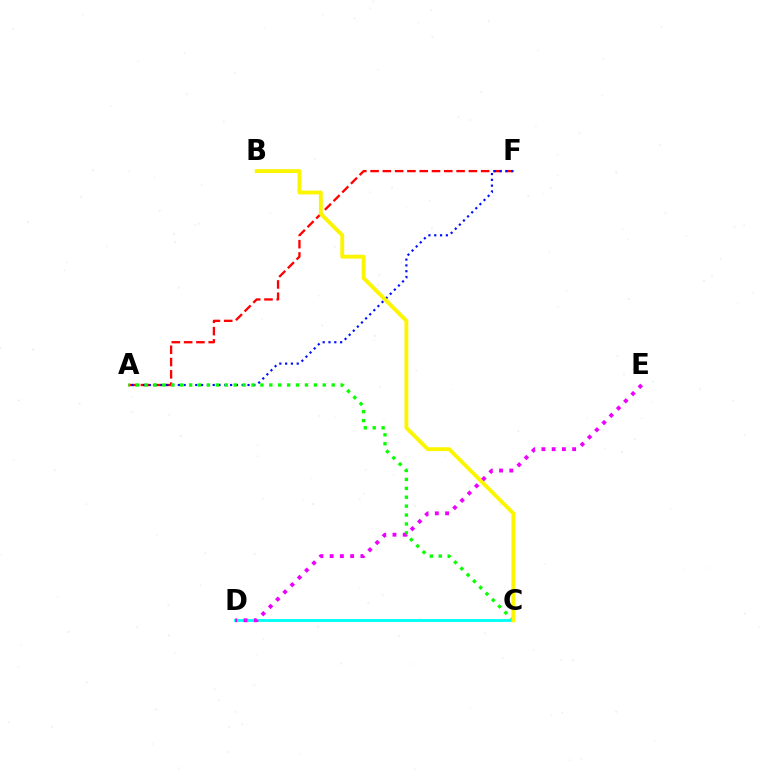{('A', 'F'): [{'color': '#ff0000', 'line_style': 'dashed', 'thickness': 1.67}, {'color': '#0010ff', 'line_style': 'dotted', 'thickness': 1.58}], ('A', 'C'): [{'color': '#08ff00', 'line_style': 'dotted', 'thickness': 2.42}], ('C', 'D'): [{'color': '#00fff6', 'line_style': 'solid', 'thickness': 2.05}], ('B', 'C'): [{'color': '#fcf500', 'line_style': 'solid', 'thickness': 2.78}], ('D', 'E'): [{'color': '#ee00ff', 'line_style': 'dotted', 'thickness': 2.78}]}